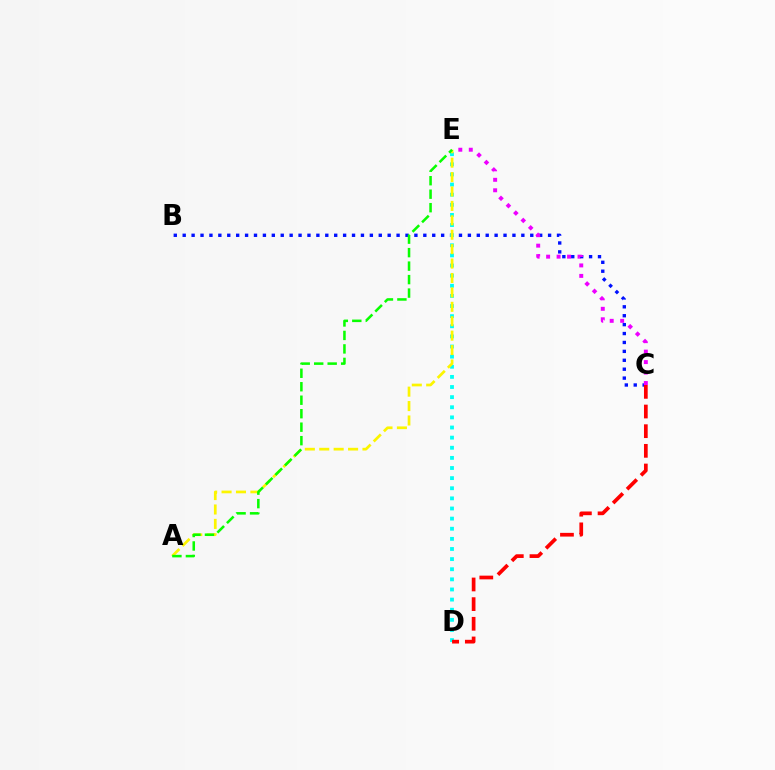{('B', 'C'): [{'color': '#0010ff', 'line_style': 'dotted', 'thickness': 2.42}], ('C', 'E'): [{'color': '#ee00ff', 'line_style': 'dotted', 'thickness': 2.84}], ('D', 'E'): [{'color': '#00fff6', 'line_style': 'dotted', 'thickness': 2.75}], ('A', 'E'): [{'color': '#fcf500', 'line_style': 'dashed', 'thickness': 1.96}, {'color': '#08ff00', 'line_style': 'dashed', 'thickness': 1.83}], ('C', 'D'): [{'color': '#ff0000', 'line_style': 'dashed', 'thickness': 2.67}]}